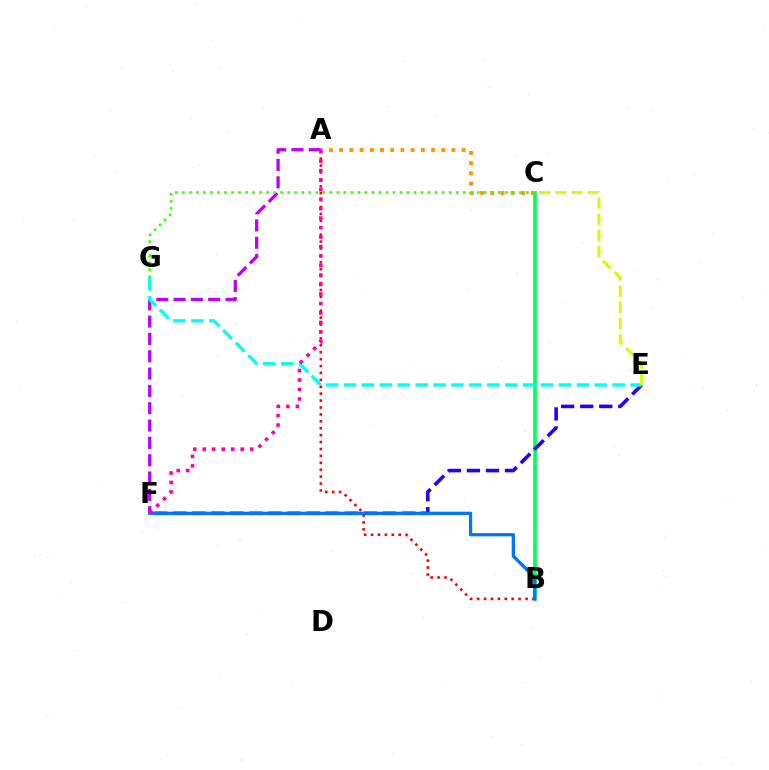{('A', 'C'): [{'color': '#ff9400', 'line_style': 'dotted', 'thickness': 2.78}], ('B', 'C'): [{'color': '#00ff5c', 'line_style': 'solid', 'thickness': 2.65}], ('E', 'F'): [{'color': '#2500ff', 'line_style': 'dashed', 'thickness': 2.59}], ('A', 'F'): [{'color': '#b900ff', 'line_style': 'dashed', 'thickness': 2.35}, {'color': '#ff00ac', 'line_style': 'dotted', 'thickness': 2.58}], ('A', 'B'): [{'color': '#ff0000', 'line_style': 'dotted', 'thickness': 1.88}], ('B', 'F'): [{'color': '#0074ff', 'line_style': 'solid', 'thickness': 2.34}], ('E', 'G'): [{'color': '#00fff6', 'line_style': 'dashed', 'thickness': 2.43}], ('C', 'E'): [{'color': '#d1ff00', 'line_style': 'dashed', 'thickness': 2.2}], ('C', 'G'): [{'color': '#3dff00', 'line_style': 'dotted', 'thickness': 1.91}]}